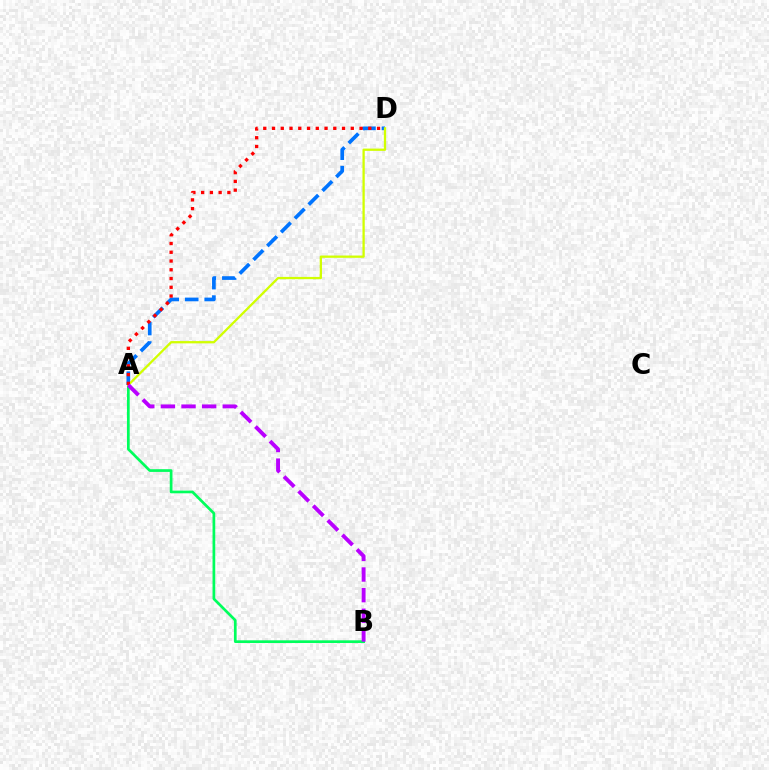{('A', 'D'): [{'color': '#0074ff', 'line_style': 'dashed', 'thickness': 2.65}, {'color': '#d1ff00', 'line_style': 'solid', 'thickness': 1.64}, {'color': '#ff0000', 'line_style': 'dotted', 'thickness': 2.38}], ('A', 'B'): [{'color': '#00ff5c', 'line_style': 'solid', 'thickness': 1.95}, {'color': '#b900ff', 'line_style': 'dashed', 'thickness': 2.8}]}